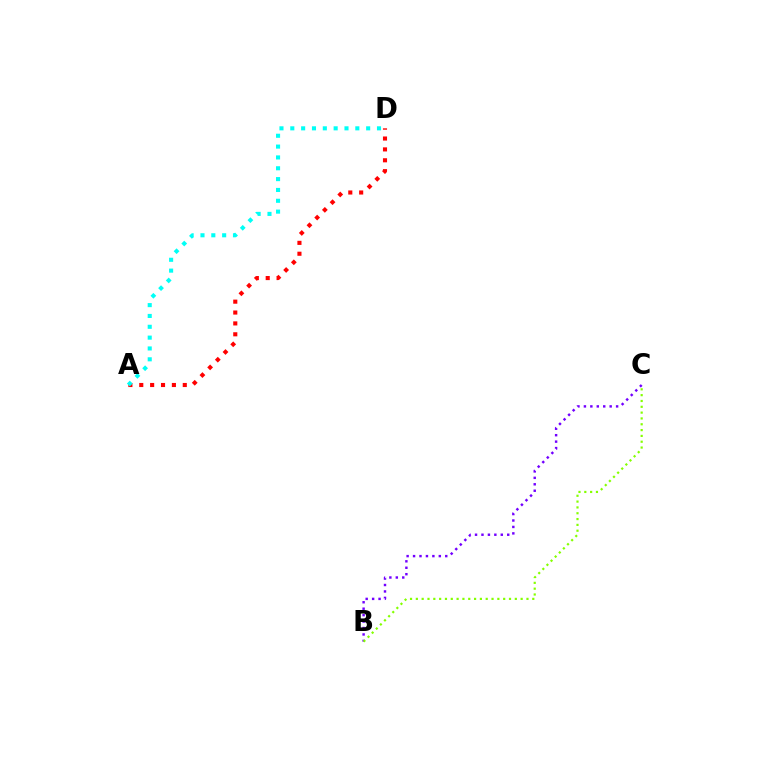{('B', 'C'): [{'color': '#7200ff', 'line_style': 'dotted', 'thickness': 1.75}, {'color': '#84ff00', 'line_style': 'dotted', 'thickness': 1.58}], ('A', 'D'): [{'color': '#ff0000', 'line_style': 'dotted', 'thickness': 2.96}, {'color': '#00fff6', 'line_style': 'dotted', 'thickness': 2.94}]}